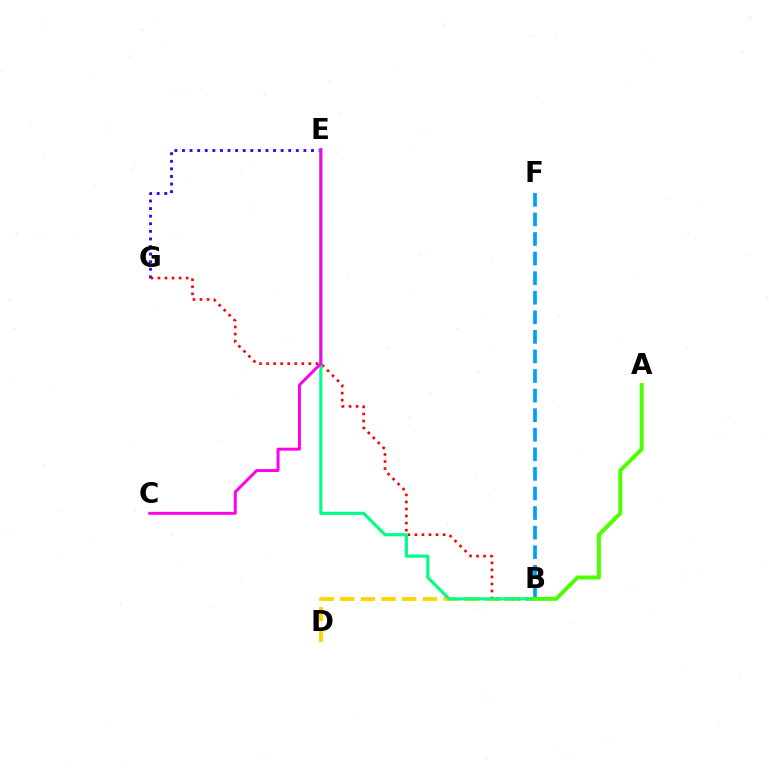{('E', 'G'): [{'color': '#3700ff', 'line_style': 'dotted', 'thickness': 2.06}], ('B', 'D'): [{'color': '#ffd500', 'line_style': 'dashed', 'thickness': 2.81}], ('B', 'G'): [{'color': '#ff0000', 'line_style': 'dotted', 'thickness': 1.91}], ('B', 'E'): [{'color': '#00ff86', 'line_style': 'solid', 'thickness': 2.26}], ('C', 'E'): [{'color': '#ff00ed', 'line_style': 'solid', 'thickness': 2.13}], ('B', 'F'): [{'color': '#009eff', 'line_style': 'dashed', 'thickness': 2.66}], ('A', 'B'): [{'color': '#4fff00', 'line_style': 'solid', 'thickness': 2.86}]}